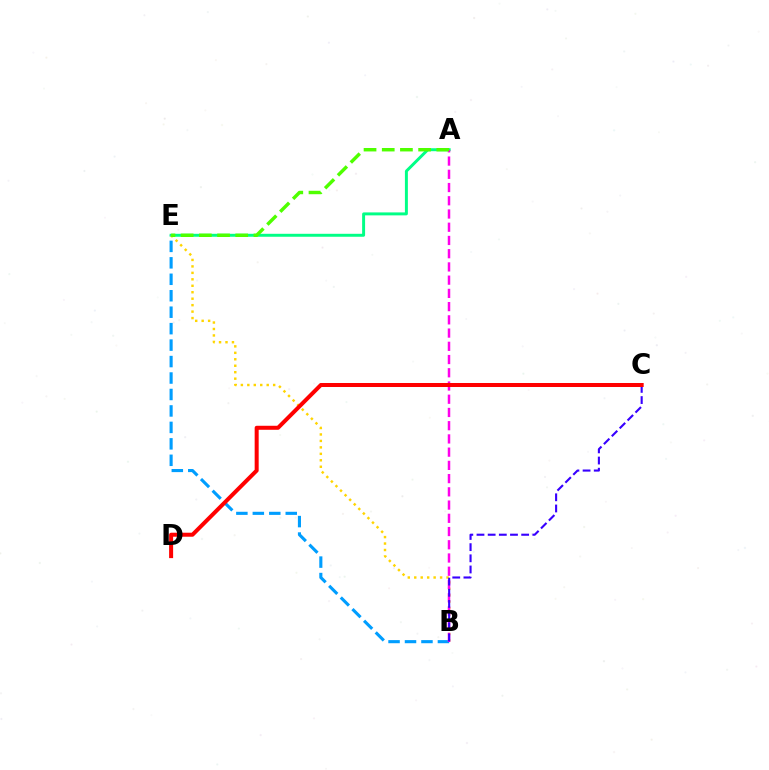{('A', 'E'): [{'color': '#00ff86', 'line_style': 'solid', 'thickness': 2.13}, {'color': '#4fff00', 'line_style': 'dashed', 'thickness': 2.47}], ('B', 'E'): [{'color': '#009eff', 'line_style': 'dashed', 'thickness': 2.24}, {'color': '#ffd500', 'line_style': 'dotted', 'thickness': 1.76}], ('A', 'B'): [{'color': '#ff00ed', 'line_style': 'dashed', 'thickness': 1.8}], ('B', 'C'): [{'color': '#3700ff', 'line_style': 'dashed', 'thickness': 1.52}], ('C', 'D'): [{'color': '#ff0000', 'line_style': 'solid', 'thickness': 2.89}]}